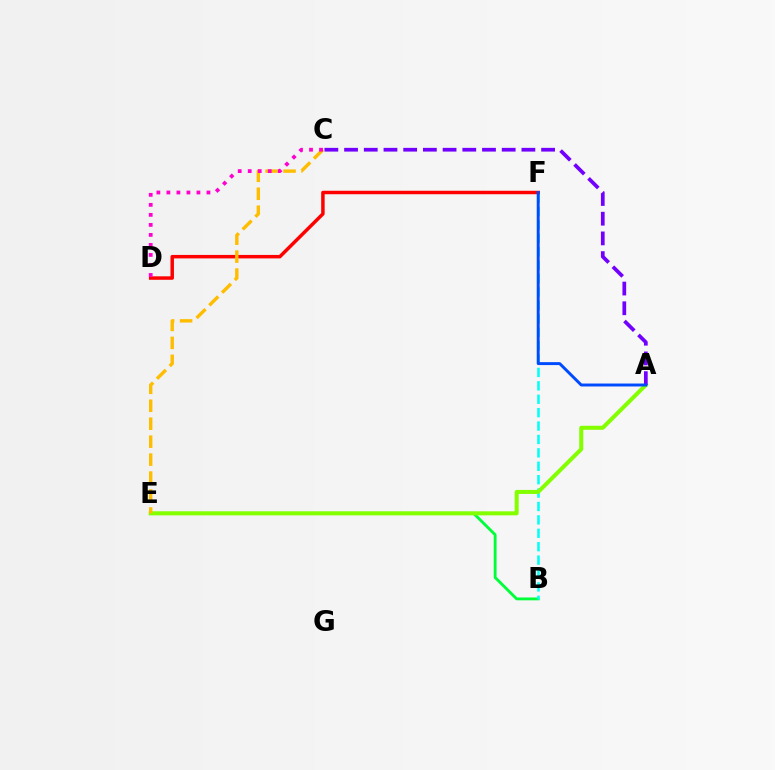{('B', 'E'): [{'color': '#00ff39', 'line_style': 'solid', 'thickness': 2.05}], ('B', 'F'): [{'color': '#00fff6', 'line_style': 'dashed', 'thickness': 1.82}], ('A', 'E'): [{'color': '#84ff00', 'line_style': 'solid', 'thickness': 2.9}], ('D', 'F'): [{'color': '#ff0000', 'line_style': 'solid', 'thickness': 2.5}], ('A', 'C'): [{'color': '#7200ff', 'line_style': 'dashed', 'thickness': 2.68}], ('A', 'F'): [{'color': '#004bff', 'line_style': 'solid', 'thickness': 2.12}], ('C', 'E'): [{'color': '#ffbd00', 'line_style': 'dashed', 'thickness': 2.44}], ('C', 'D'): [{'color': '#ff00cf', 'line_style': 'dotted', 'thickness': 2.72}]}